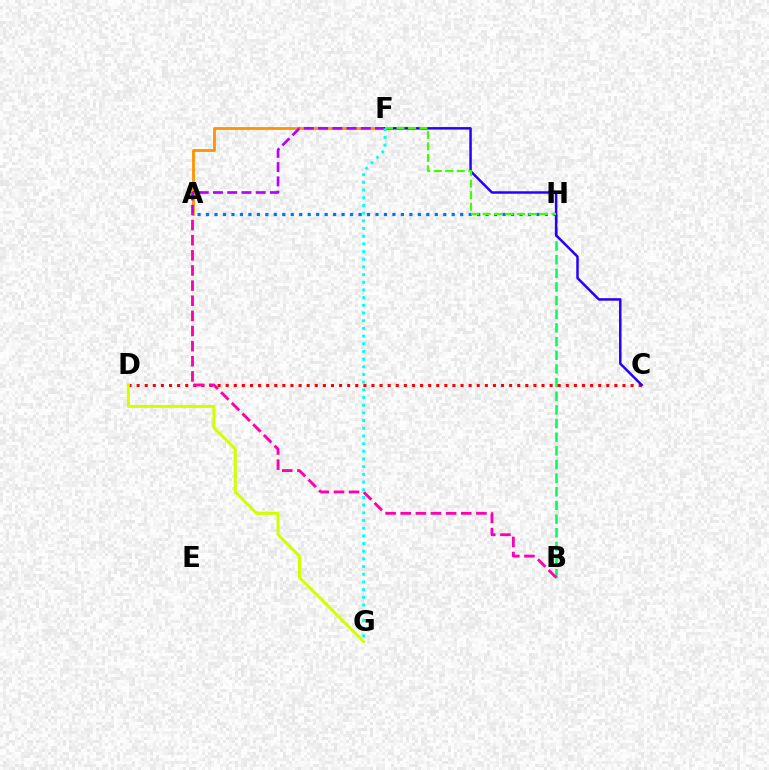{('A', 'F'): [{'color': '#ff9400', 'line_style': 'solid', 'thickness': 2.04}, {'color': '#b900ff', 'line_style': 'dashed', 'thickness': 1.94}], ('B', 'H'): [{'color': '#00ff5c', 'line_style': 'dashed', 'thickness': 1.85}], ('A', 'H'): [{'color': '#0074ff', 'line_style': 'dotted', 'thickness': 2.3}], ('C', 'D'): [{'color': '#ff0000', 'line_style': 'dotted', 'thickness': 2.2}], ('D', 'G'): [{'color': '#d1ff00', 'line_style': 'solid', 'thickness': 2.16}], ('A', 'B'): [{'color': '#ff00ac', 'line_style': 'dashed', 'thickness': 2.06}], ('C', 'F'): [{'color': '#2500ff', 'line_style': 'solid', 'thickness': 1.79}], ('F', 'H'): [{'color': '#3dff00', 'line_style': 'dashed', 'thickness': 1.56}], ('F', 'G'): [{'color': '#00fff6', 'line_style': 'dotted', 'thickness': 2.09}]}